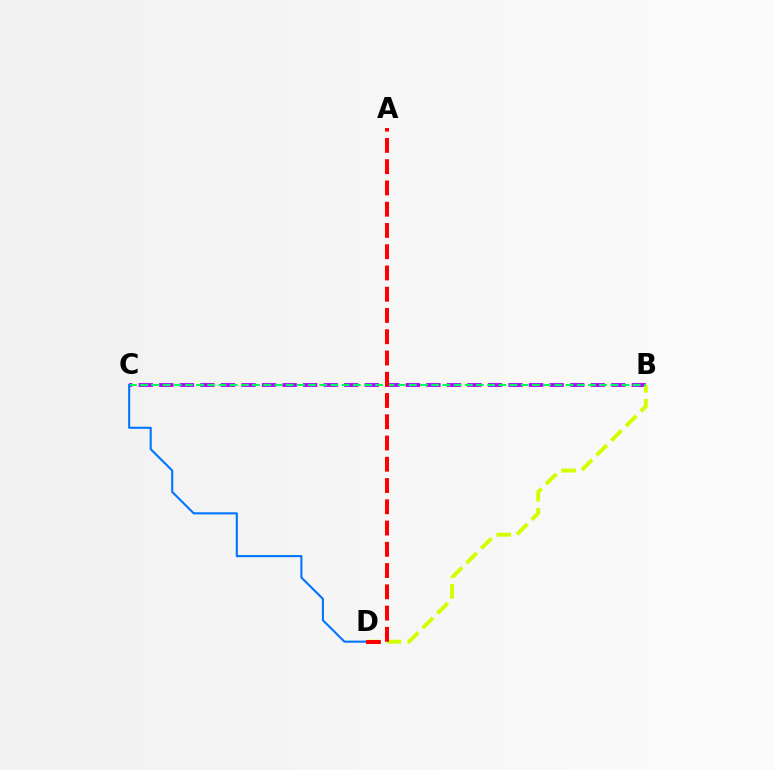{('B', 'C'): [{'color': '#b900ff', 'line_style': 'dashed', 'thickness': 2.79}, {'color': '#00ff5c', 'line_style': 'dashed', 'thickness': 1.52}], ('B', 'D'): [{'color': '#d1ff00', 'line_style': 'dashed', 'thickness': 2.82}], ('C', 'D'): [{'color': '#0074ff', 'line_style': 'solid', 'thickness': 1.5}], ('A', 'D'): [{'color': '#ff0000', 'line_style': 'dashed', 'thickness': 2.89}]}